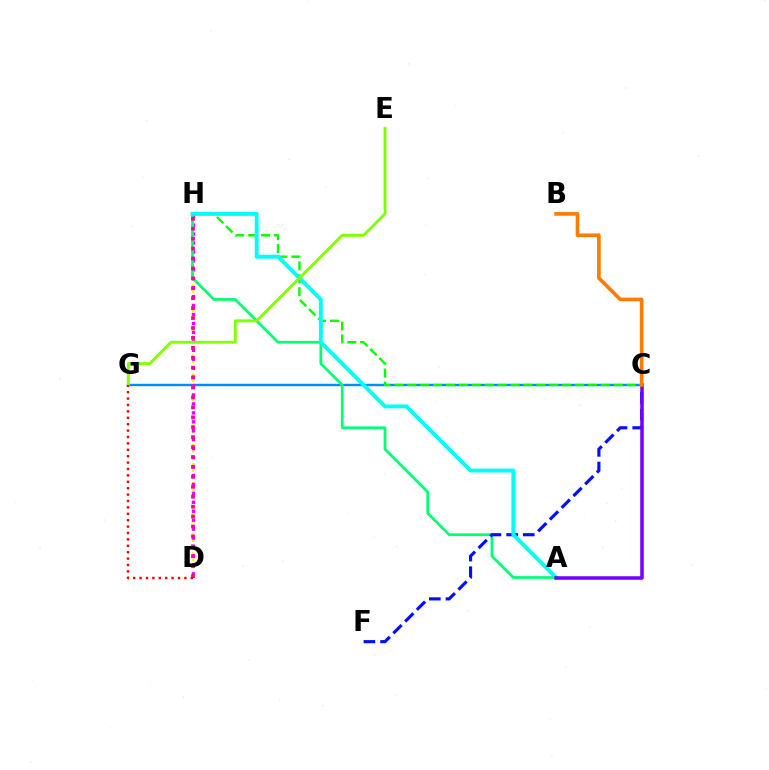{('C', 'G'): [{'color': '#008cff', 'line_style': 'solid', 'thickness': 1.74}], ('C', 'H'): [{'color': '#08ff00', 'line_style': 'dashed', 'thickness': 1.75}], ('D', 'H'): [{'color': '#fcf500', 'line_style': 'dotted', 'thickness': 1.73}, {'color': '#ee00ff', 'line_style': 'dotted', 'thickness': 2.43}, {'color': '#ff0094', 'line_style': 'dotted', 'thickness': 2.7}], ('A', 'H'): [{'color': '#00ff74', 'line_style': 'solid', 'thickness': 1.97}, {'color': '#00fff6', 'line_style': 'solid', 'thickness': 2.8}], ('C', 'F'): [{'color': '#0010ff', 'line_style': 'dashed', 'thickness': 2.26}], ('E', 'G'): [{'color': '#84ff00', 'line_style': 'solid', 'thickness': 2.08}], ('D', 'G'): [{'color': '#ff0000', 'line_style': 'dotted', 'thickness': 1.74}], ('A', 'C'): [{'color': '#7200ff', 'line_style': 'solid', 'thickness': 2.53}], ('B', 'C'): [{'color': '#ff7c00', 'line_style': 'solid', 'thickness': 2.63}]}